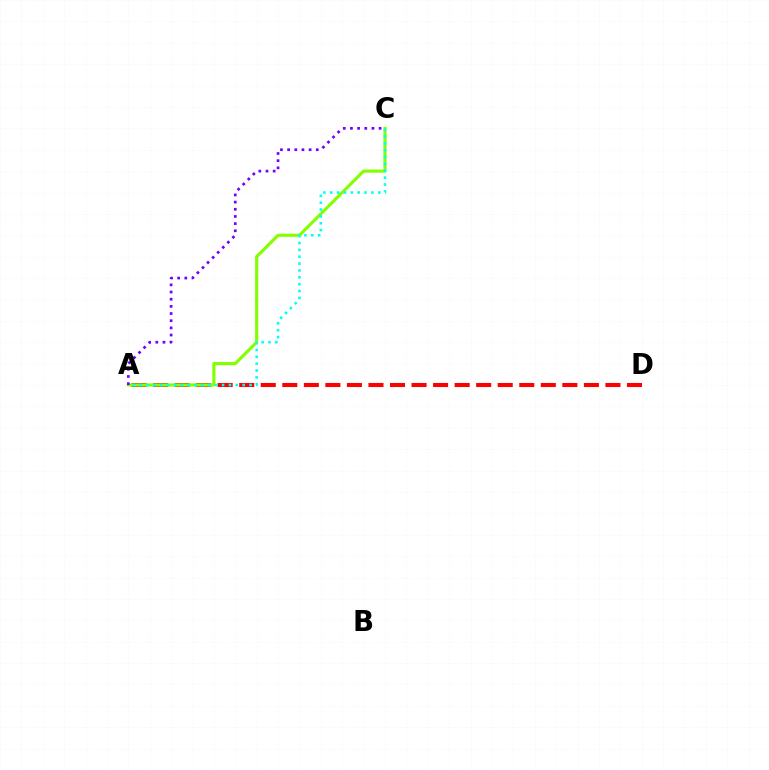{('A', 'D'): [{'color': '#ff0000', 'line_style': 'dashed', 'thickness': 2.93}], ('A', 'C'): [{'color': '#84ff00', 'line_style': 'solid', 'thickness': 2.27}, {'color': '#00fff6', 'line_style': 'dotted', 'thickness': 1.86}, {'color': '#7200ff', 'line_style': 'dotted', 'thickness': 1.95}]}